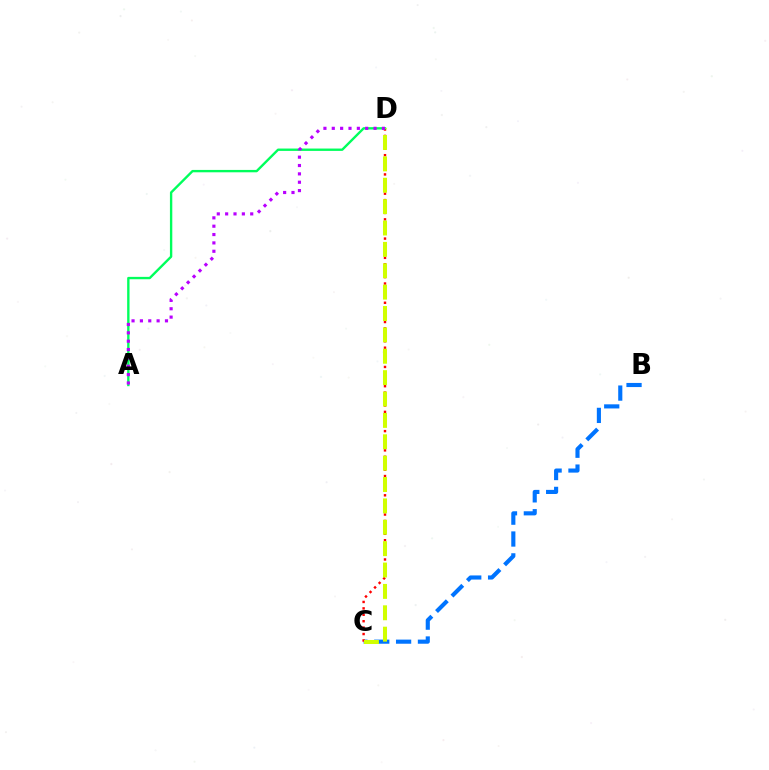{('B', 'C'): [{'color': '#0074ff', 'line_style': 'dashed', 'thickness': 2.97}], ('C', 'D'): [{'color': '#ff0000', 'line_style': 'dotted', 'thickness': 1.74}, {'color': '#d1ff00', 'line_style': 'dashed', 'thickness': 2.9}], ('A', 'D'): [{'color': '#00ff5c', 'line_style': 'solid', 'thickness': 1.71}, {'color': '#b900ff', 'line_style': 'dotted', 'thickness': 2.27}]}